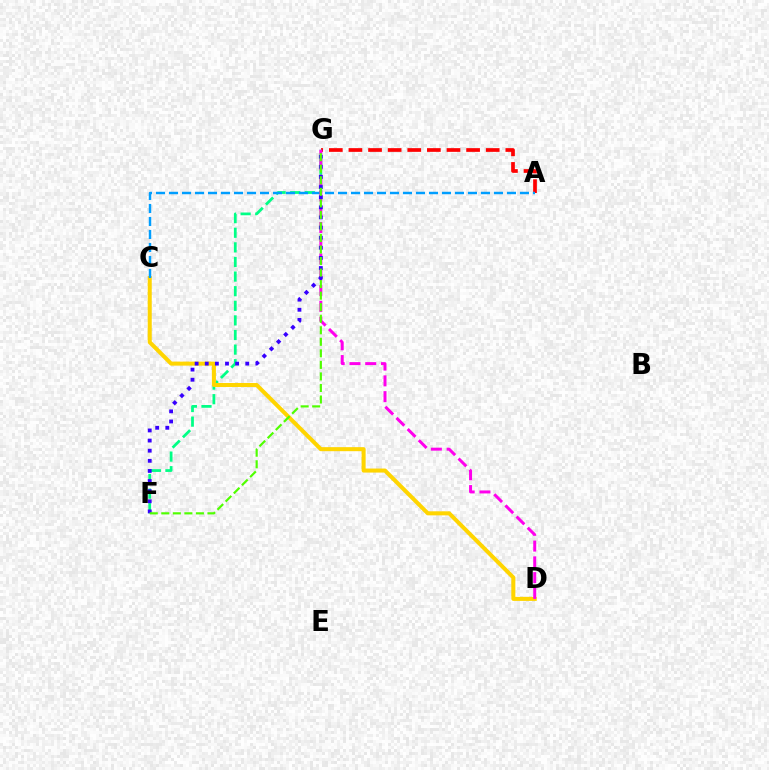{('A', 'G'): [{'color': '#ff0000', 'line_style': 'dashed', 'thickness': 2.66}], ('F', 'G'): [{'color': '#00ff86', 'line_style': 'dashed', 'thickness': 1.98}, {'color': '#3700ff', 'line_style': 'dotted', 'thickness': 2.75}, {'color': '#4fff00', 'line_style': 'dashed', 'thickness': 1.57}], ('C', 'D'): [{'color': '#ffd500', 'line_style': 'solid', 'thickness': 2.9}], ('A', 'C'): [{'color': '#009eff', 'line_style': 'dashed', 'thickness': 1.77}], ('D', 'G'): [{'color': '#ff00ed', 'line_style': 'dashed', 'thickness': 2.14}]}